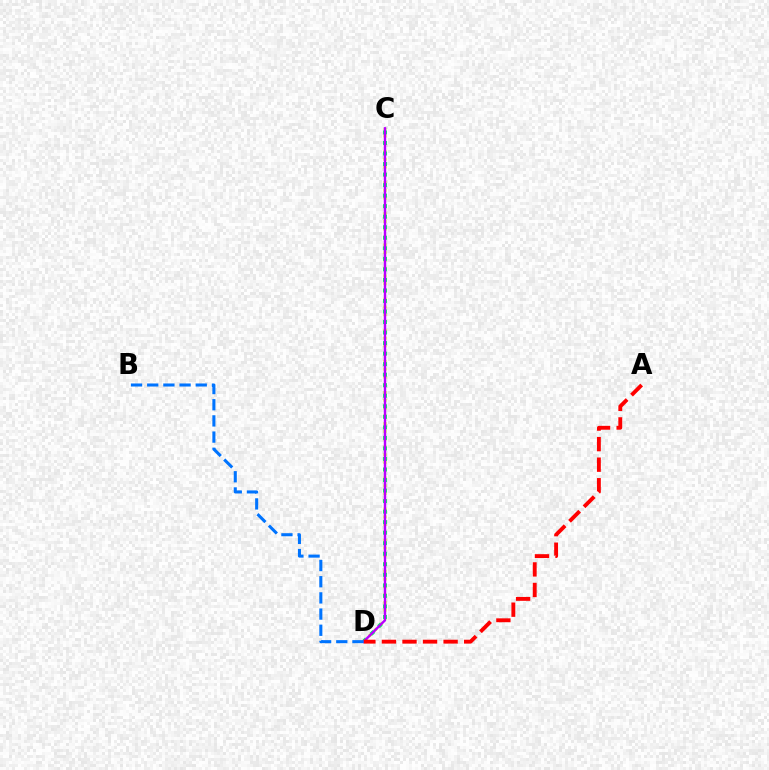{('C', 'D'): [{'color': '#d1ff00', 'line_style': 'dotted', 'thickness': 2.11}, {'color': '#00ff5c', 'line_style': 'dotted', 'thickness': 2.86}, {'color': '#b900ff', 'line_style': 'solid', 'thickness': 1.74}], ('A', 'D'): [{'color': '#ff0000', 'line_style': 'dashed', 'thickness': 2.79}], ('B', 'D'): [{'color': '#0074ff', 'line_style': 'dashed', 'thickness': 2.2}]}